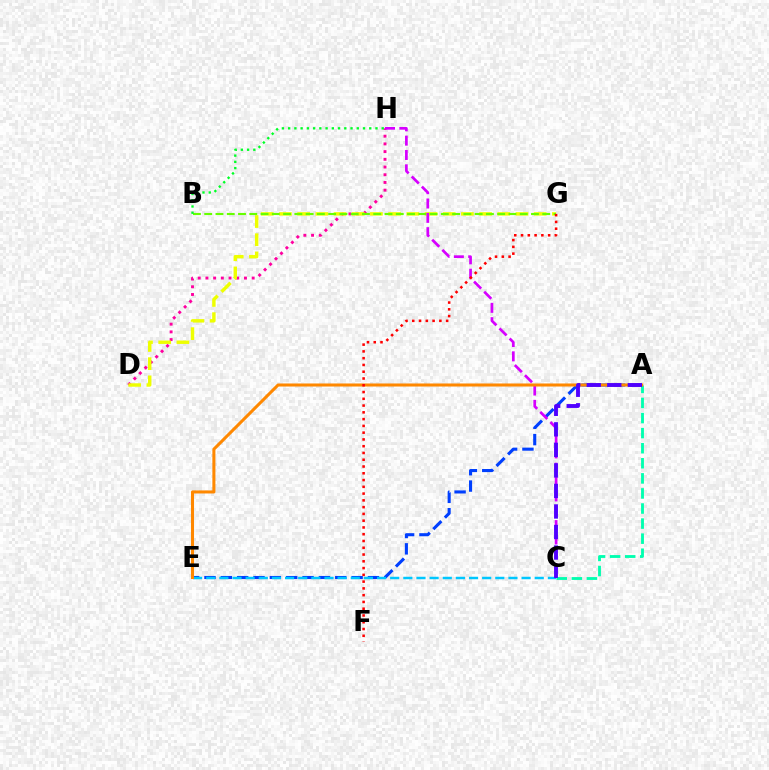{('A', 'C'): [{'color': '#00ffaf', 'line_style': 'dashed', 'thickness': 2.05}, {'color': '#4f00ff', 'line_style': 'dashed', 'thickness': 2.79}], ('D', 'H'): [{'color': '#ff00a0', 'line_style': 'dotted', 'thickness': 2.09}], ('D', 'G'): [{'color': '#eeff00', 'line_style': 'dashed', 'thickness': 2.47}], ('B', 'G'): [{'color': '#66ff00', 'line_style': 'dashed', 'thickness': 1.53}], ('A', 'E'): [{'color': '#003fff', 'line_style': 'dashed', 'thickness': 2.22}, {'color': '#ff8800', 'line_style': 'solid', 'thickness': 2.2}], ('C', 'E'): [{'color': '#00c7ff', 'line_style': 'dashed', 'thickness': 1.79}], ('C', 'H'): [{'color': '#d600ff', 'line_style': 'dashed', 'thickness': 1.95}], ('F', 'G'): [{'color': '#ff0000', 'line_style': 'dotted', 'thickness': 1.84}], ('B', 'H'): [{'color': '#00ff27', 'line_style': 'dotted', 'thickness': 1.7}]}